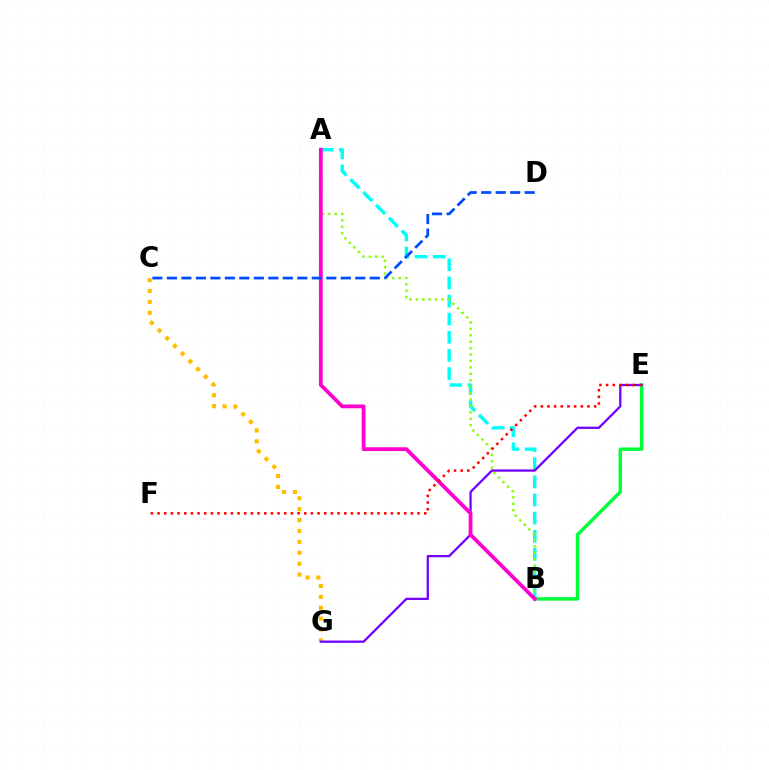{('C', 'G'): [{'color': '#ffbd00', 'line_style': 'dotted', 'thickness': 2.96}], ('A', 'B'): [{'color': '#00fff6', 'line_style': 'dashed', 'thickness': 2.46}, {'color': '#84ff00', 'line_style': 'dotted', 'thickness': 1.74}, {'color': '#ff00cf', 'line_style': 'solid', 'thickness': 2.74}], ('B', 'E'): [{'color': '#00ff39', 'line_style': 'solid', 'thickness': 2.49}], ('E', 'G'): [{'color': '#7200ff', 'line_style': 'solid', 'thickness': 1.64}], ('C', 'D'): [{'color': '#004bff', 'line_style': 'dashed', 'thickness': 1.97}], ('E', 'F'): [{'color': '#ff0000', 'line_style': 'dotted', 'thickness': 1.81}]}